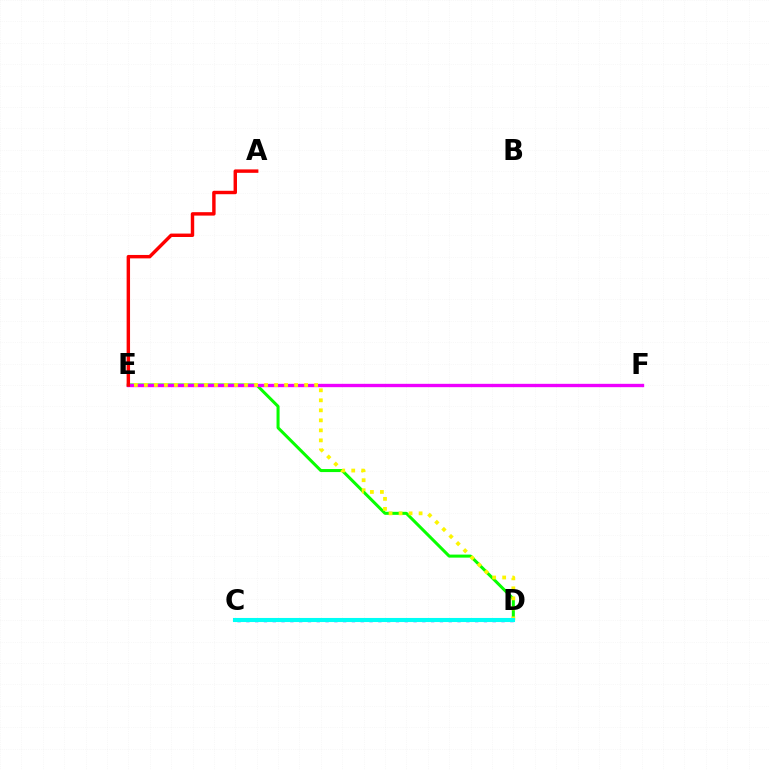{('D', 'E'): [{'color': '#08ff00', 'line_style': 'solid', 'thickness': 2.18}, {'color': '#fcf500', 'line_style': 'dotted', 'thickness': 2.72}], ('E', 'F'): [{'color': '#ee00ff', 'line_style': 'solid', 'thickness': 2.41}], ('A', 'E'): [{'color': '#ff0000', 'line_style': 'solid', 'thickness': 2.47}], ('C', 'D'): [{'color': '#0010ff', 'line_style': 'dotted', 'thickness': 2.39}, {'color': '#00fff6', 'line_style': 'solid', 'thickness': 2.94}]}